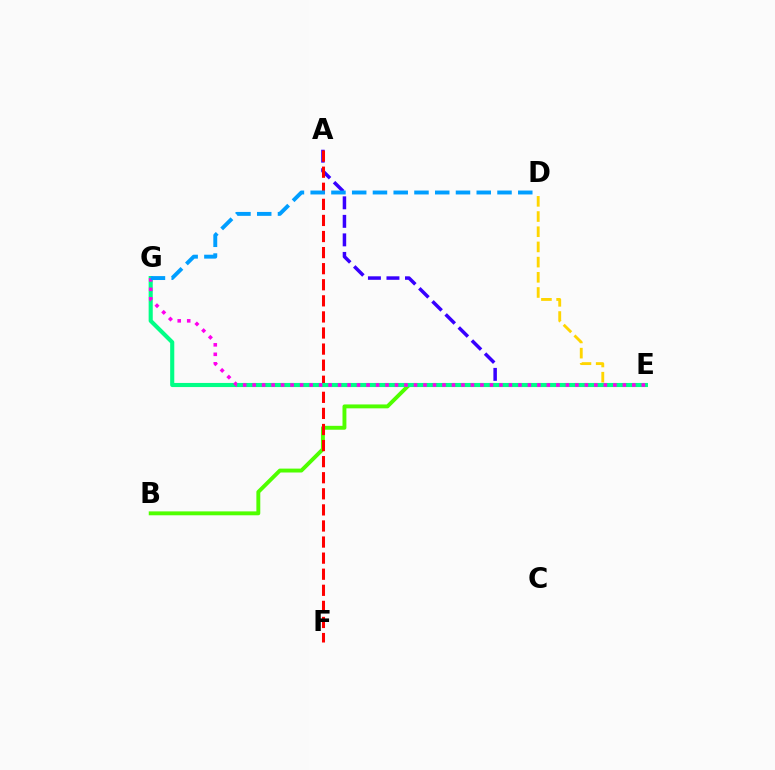{('D', 'E'): [{'color': '#ffd500', 'line_style': 'dashed', 'thickness': 2.06}], ('A', 'E'): [{'color': '#3700ff', 'line_style': 'dashed', 'thickness': 2.52}], ('B', 'E'): [{'color': '#4fff00', 'line_style': 'solid', 'thickness': 2.81}], ('A', 'F'): [{'color': '#ff0000', 'line_style': 'dashed', 'thickness': 2.18}], ('E', 'G'): [{'color': '#00ff86', 'line_style': 'solid', 'thickness': 2.96}, {'color': '#ff00ed', 'line_style': 'dotted', 'thickness': 2.58}], ('D', 'G'): [{'color': '#009eff', 'line_style': 'dashed', 'thickness': 2.82}]}